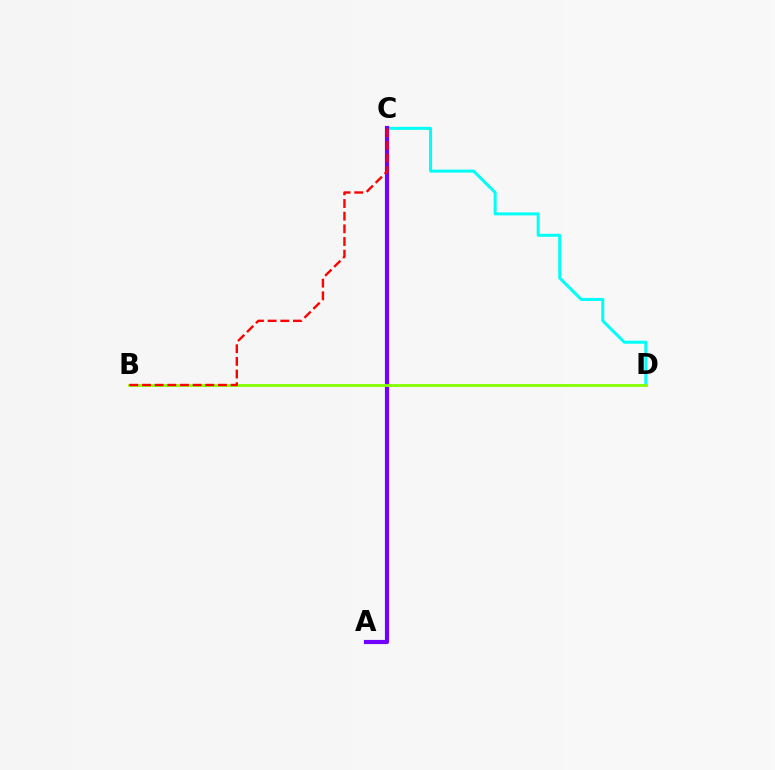{('C', 'D'): [{'color': '#00fff6', 'line_style': 'solid', 'thickness': 2.16}], ('A', 'C'): [{'color': '#7200ff', 'line_style': 'solid', 'thickness': 2.99}], ('B', 'D'): [{'color': '#84ff00', 'line_style': 'solid', 'thickness': 2.01}], ('B', 'C'): [{'color': '#ff0000', 'line_style': 'dashed', 'thickness': 1.72}]}